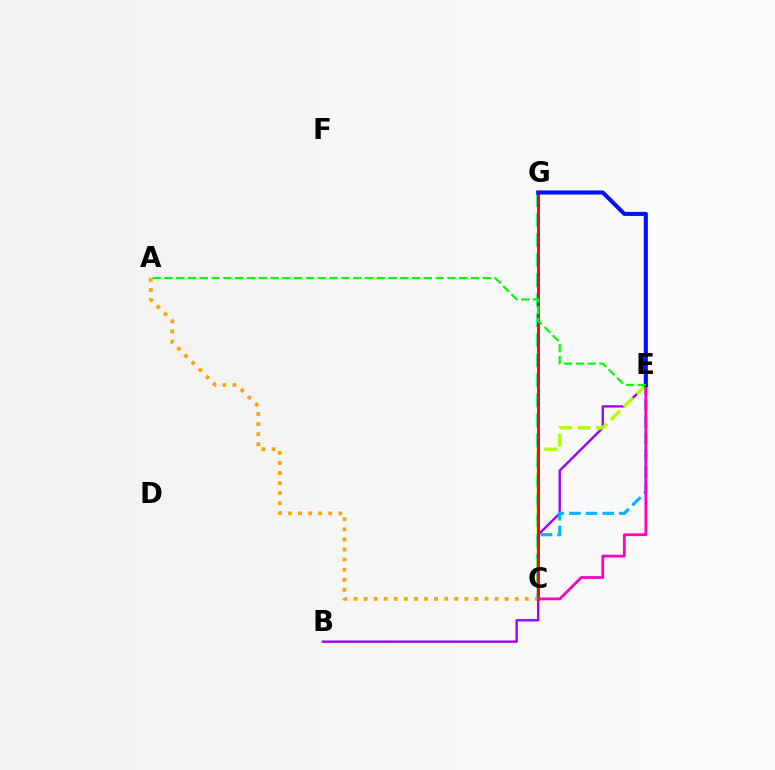{('B', 'E'): [{'color': '#9b00ff', 'line_style': 'solid', 'thickness': 1.69}], ('A', 'C'): [{'color': '#ffa500', 'line_style': 'dotted', 'thickness': 2.74}], ('C', 'G'): [{'color': '#00ff9d', 'line_style': 'dashed', 'thickness': 2.72}, {'color': '#ff0000', 'line_style': 'solid', 'thickness': 2.05}], ('C', 'E'): [{'color': '#00b5ff', 'line_style': 'dashed', 'thickness': 2.26}, {'color': '#b3ff00', 'line_style': 'dashed', 'thickness': 2.48}, {'color': '#ff00bd', 'line_style': 'solid', 'thickness': 1.99}], ('E', 'G'): [{'color': '#0010ff', 'line_style': 'solid', 'thickness': 2.94}], ('A', 'E'): [{'color': '#08ff00', 'line_style': 'dashed', 'thickness': 1.6}]}